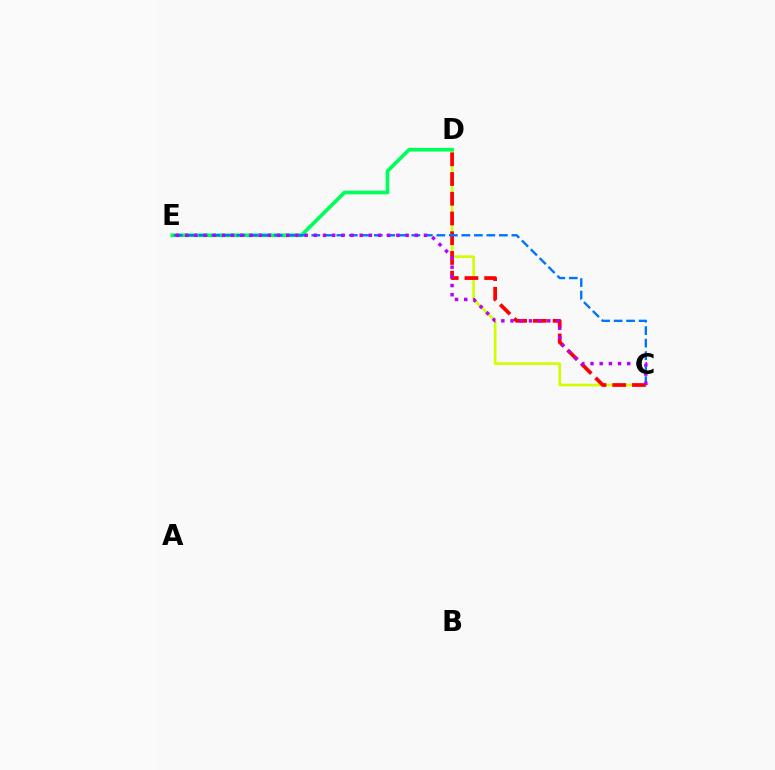{('C', 'D'): [{'color': '#d1ff00', 'line_style': 'solid', 'thickness': 1.9}, {'color': '#ff0000', 'line_style': 'dashed', 'thickness': 2.68}], ('D', 'E'): [{'color': '#00ff5c', 'line_style': 'solid', 'thickness': 2.66}], ('C', 'E'): [{'color': '#0074ff', 'line_style': 'dashed', 'thickness': 1.7}, {'color': '#b900ff', 'line_style': 'dotted', 'thickness': 2.5}]}